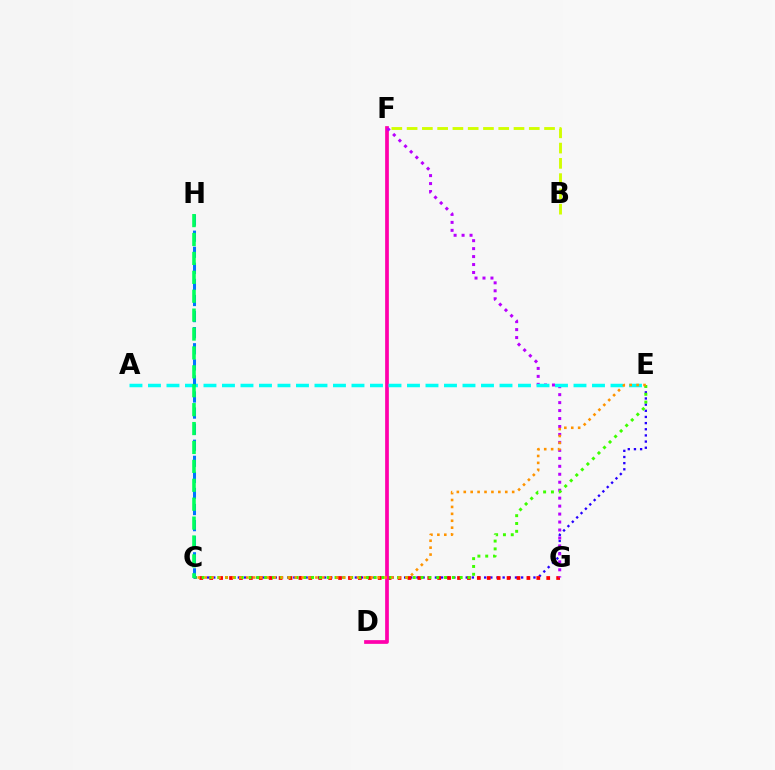{('C', 'E'): [{'color': '#2500ff', 'line_style': 'dotted', 'thickness': 1.67}, {'color': '#3dff00', 'line_style': 'dotted', 'thickness': 2.12}, {'color': '#ff9400', 'line_style': 'dotted', 'thickness': 1.88}], ('B', 'F'): [{'color': '#d1ff00', 'line_style': 'dashed', 'thickness': 2.07}], ('C', 'G'): [{'color': '#ff0000', 'line_style': 'dotted', 'thickness': 2.69}], ('D', 'F'): [{'color': '#ff00ac', 'line_style': 'solid', 'thickness': 2.68}], ('F', 'G'): [{'color': '#b900ff', 'line_style': 'dotted', 'thickness': 2.16}], ('A', 'E'): [{'color': '#00fff6', 'line_style': 'dashed', 'thickness': 2.51}], ('C', 'H'): [{'color': '#0074ff', 'line_style': 'dashed', 'thickness': 2.18}, {'color': '#00ff5c', 'line_style': 'dashed', 'thickness': 2.57}]}